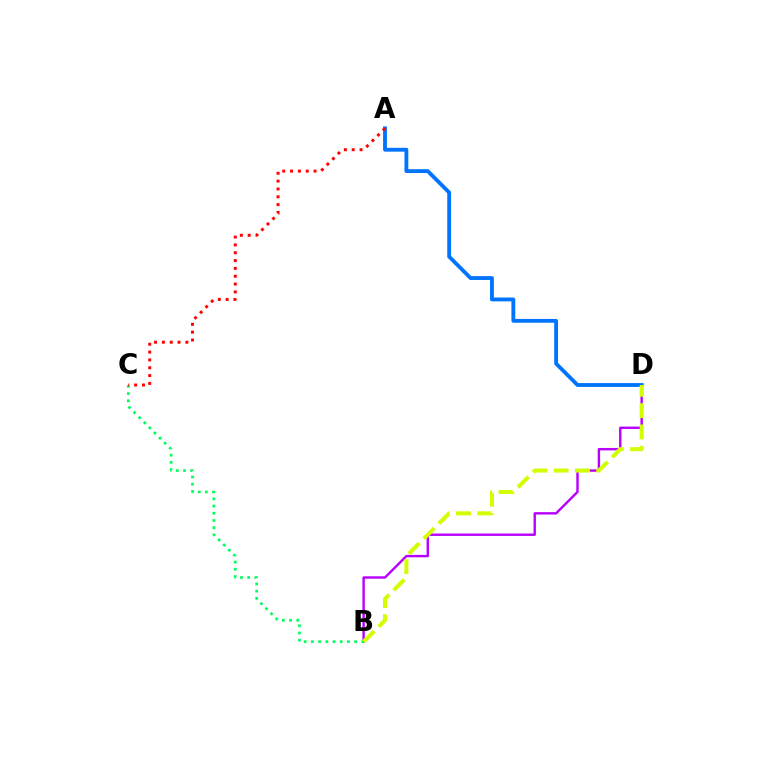{('B', 'D'): [{'color': '#b900ff', 'line_style': 'solid', 'thickness': 1.74}, {'color': '#d1ff00', 'line_style': 'dashed', 'thickness': 2.9}], ('B', 'C'): [{'color': '#00ff5c', 'line_style': 'dotted', 'thickness': 1.96}], ('A', 'D'): [{'color': '#0074ff', 'line_style': 'solid', 'thickness': 2.76}], ('A', 'C'): [{'color': '#ff0000', 'line_style': 'dotted', 'thickness': 2.13}]}